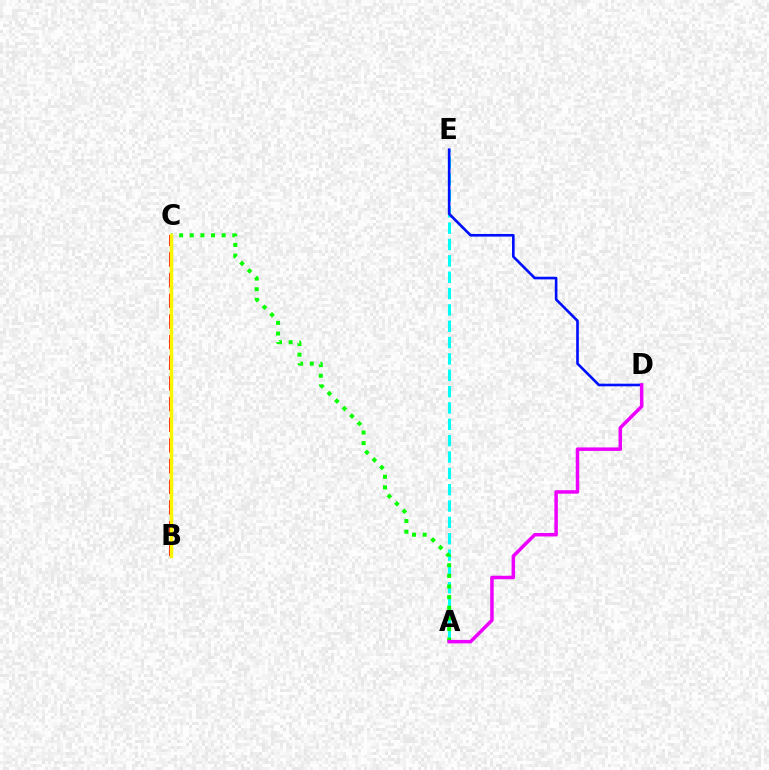{('A', 'E'): [{'color': '#00fff6', 'line_style': 'dashed', 'thickness': 2.22}], ('B', 'C'): [{'color': '#ff0000', 'line_style': 'dashed', 'thickness': 2.81}, {'color': '#fcf500', 'line_style': 'solid', 'thickness': 2.49}], ('D', 'E'): [{'color': '#0010ff', 'line_style': 'solid', 'thickness': 1.9}], ('A', 'C'): [{'color': '#08ff00', 'line_style': 'dotted', 'thickness': 2.89}], ('A', 'D'): [{'color': '#ee00ff', 'line_style': 'solid', 'thickness': 2.51}]}